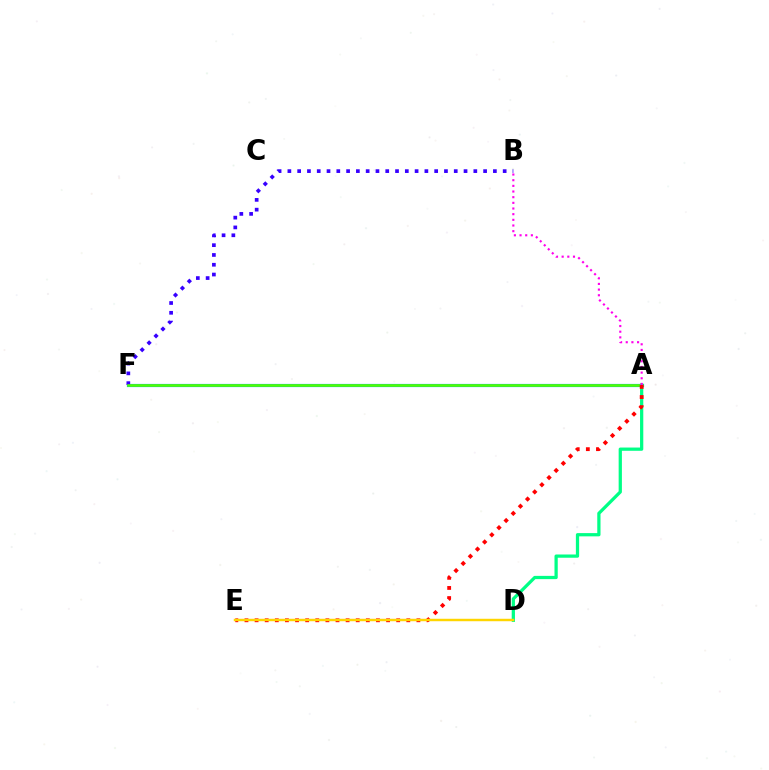{('A', 'F'): [{'color': '#009eff', 'line_style': 'solid', 'thickness': 2.29}, {'color': '#4fff00', 'line_style': 'solid', 'thickness': 1.87}], ('B', 'F'): [{'color': '#3700ff', 'line_style': 'dotted', 'thickness': 2.66}], ('A', 'D'): [{'color': '#00ff86', 'line_style': 'solid', 'thickness': 2.34}], ('A', 'E'): [{'color': '#ff0000', 'line_style': 'dotted', 'thickness': 2.75}], ('D', 'E'): [{'color': '#ffd500', 'line_style': 'solid', 'thickness': 1.76}], ('A', 'B'): [{'color': '#ff00ed', 'line_style': 'dotted', 'thickness': 1.54}]}